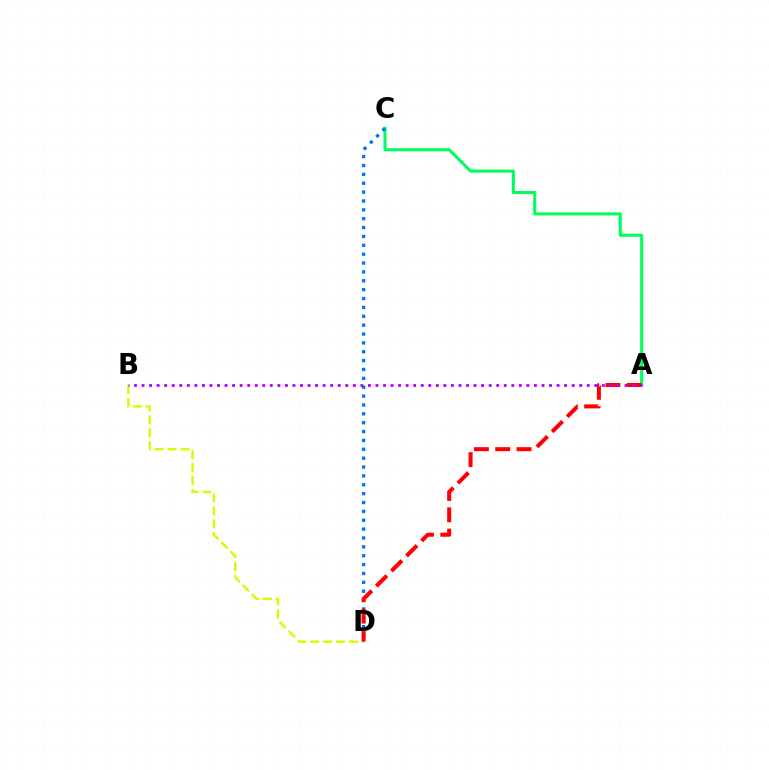{('B', 'D'): [{'color': '#d1ff00', 'line_style': 'dashed', 'thickness': 1.76}], ('A', 'C'): [{'color': '#00ff5c', 'line_style': 'solid', 'thickness': 2.2}], ('C', 'D'): [{'color': '#0074ff', 'line_style': 'dotted', 'thickness': 2.41}], ('A', 'D'): [{'color': '#ff0000', 'line_style': 'dashed', 'thickness': 2.9}], ('A', 'B'): [{'color': '#b900ff', 'line_style': 'dotted', 'thickness': 2.05}]}